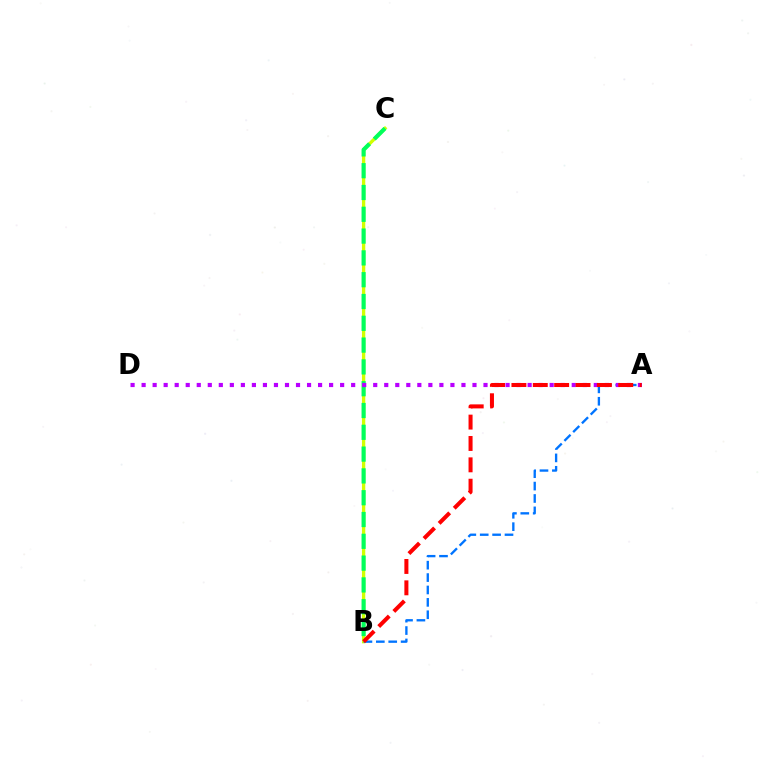{('B', 'C'): [{'color': '#d1ff00', 'line_style': 'solid', 'thickness': 2.4}, {'color': '#00ff5c', 'line_style': 'dashed', 'thickness': 2.96}], ('A', 'B'): [{'color': '#0074ff', 'line_style': 'dashed', 'thickness': 1.68}, {'color': '#ff0000', 'line_style': 'dashed', 'thickness': 2.9}], ('A', 'D'): [{'color': '#b900ff', 'line_style': 'dotted', 'thickness': 3.0}]}